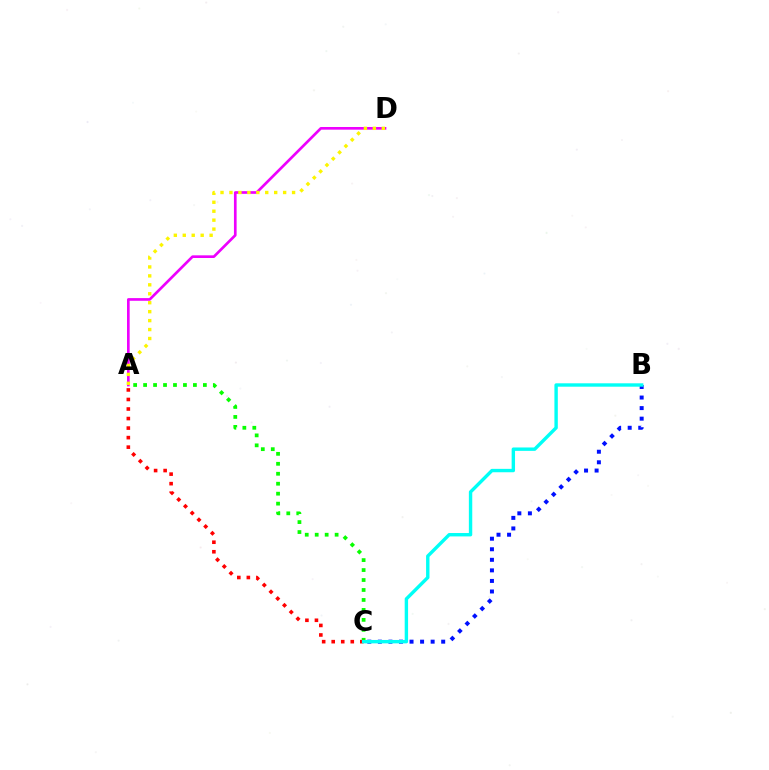{('B', 'C'): [{'color': '#0010ff', 'line_style': 'dotted', 'thickness': 2.87}, {'color': '#00fff6', 'line_style': 'solid', 'thickness': 2.44}], ('A', 'D'): [{'color': '#ee00ff', 'line_style': 'solid', 'thickness': 1.92}, {'color': '#fcf500', 'line_style': 'dotted', 'thickness': 2.43}], ('A', 'C'): [{'color': '#08ff00', 'line_style': 'dotted', 'thickness': 2.71}, {'color': '#ff0000', 'line_style': 'dotted', 'thickness': 2.59}]}